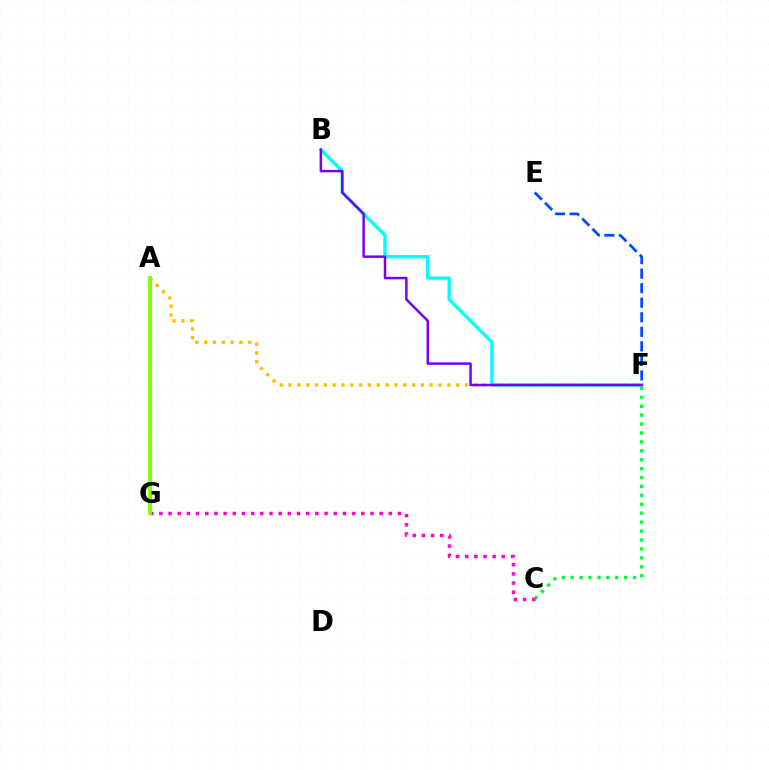{('A', 'G'): [{'color': '#ff0000', 'line_style': 'solid', 'thickness': 1.88}, {'color': '#84ff00', 'line_style': 'solid', 'thickness': 2.78}], ('A', 'F'): [{'color': '#ffbd00', 'line_style': 'dotted', 'thickness': 2.4}], ('B', 'F'): [{'color': '#00fff6', 'line_style': 'solid', 'thickness': 2.42}, {'color': '#7200ff', 'line_style': 'solid', 'thickness': 1.78}], ('C', 'F'): [{'color': '#00ff39', 'line_style': 'dotted', 'thickness': 2.42}], ('C', 'G'): [{'color': '#ff00cf', 'line_style': 'dotted', 'thickness': 2.49}], ('E', 'F'): [{'color': '#004bff', 'line_style': 'dashed', 'thickness': 1.98}]}